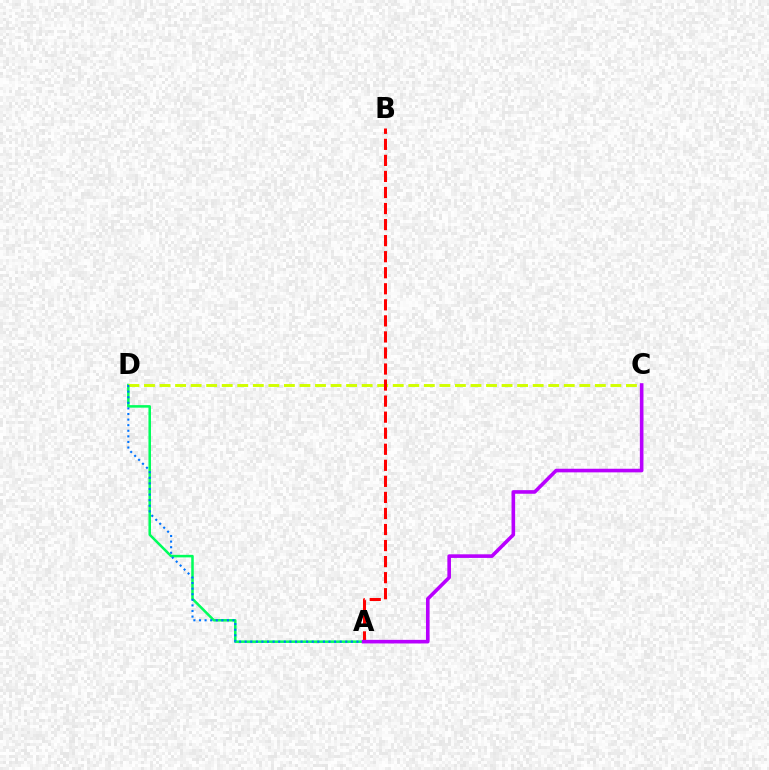{('A', 'D'): [{'color': '#00ff5c', 'line_style': 'solid', 'thickness': 1.83}, {'color': '#0074ff', 'line_style': 'dotted', 'thickness': 1.52}], ('C', 'D'): [{'color': '#d1ff00', 'line_style': 'dashed', 'thickness': 2.11}], ('A', 'B'): [{'color': '#ff0000', 'line_style': 'dashed', 'thickness': 2.18}], ('A', 'C'): [{'color': '#b900ff', 'line_style': 'solid', 'thickness': 2.6}]}